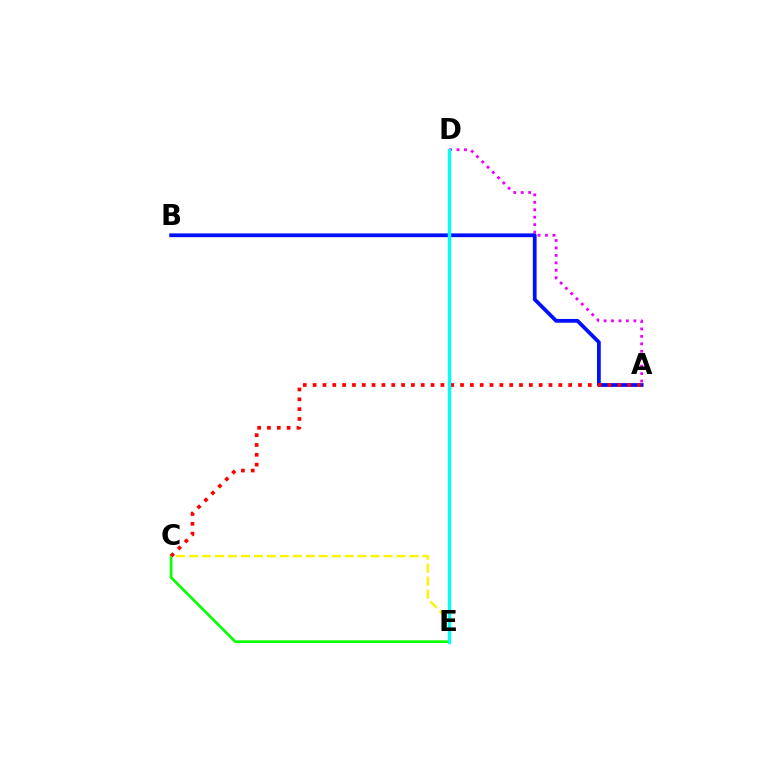{('A', 'D'): [{'color': '#ee00ff', 'line_style': 'dotted', 'thickness': 2.02}], ('C', 'E'): [{'color': '#08ff00', 'line_style': 'solid', 'thickness': 1.96}, {'color': '#fcf500', 'line_style': 'dashed', 'thickness': 1.76}], ('A', 'B'): [{'color': '#0010ff', 'line_style': 'solid', 'thickness': 2.71}], ('A', 'C'): [{'color': '#ff0000', 'line_style': 'dotted', 'thickness': 2.67}], ('D', 'E'): [{'color': '#00fff6', 'line_style': 'solid', 'thickness': 2.41}]}